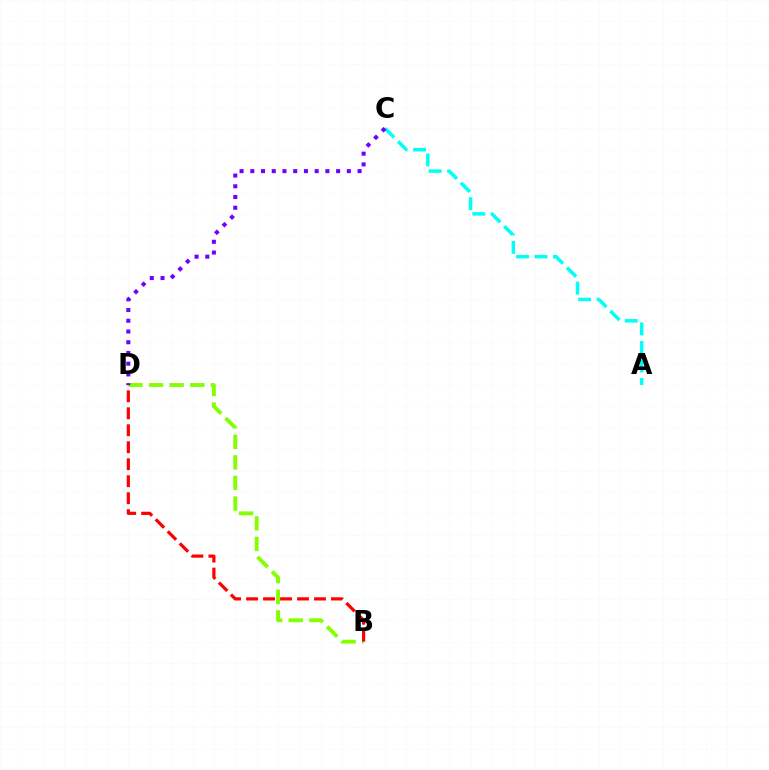{('A', 'C'): [{'color': '#00fff6', 'line_style': 'dashed', 'thickness': 2.51}], ('B', 'D'): [{'color': '#84ff00', 'line_style': 'dashed', 'thickness': 2.8}, {'color': '#ff0000', 'line_style': 'dashed', 'thickness': 2.31}], ('C', 'D'): [{'color': '#7200ff', 'line_style': 'dotted', 'thickness': 2.91}]}